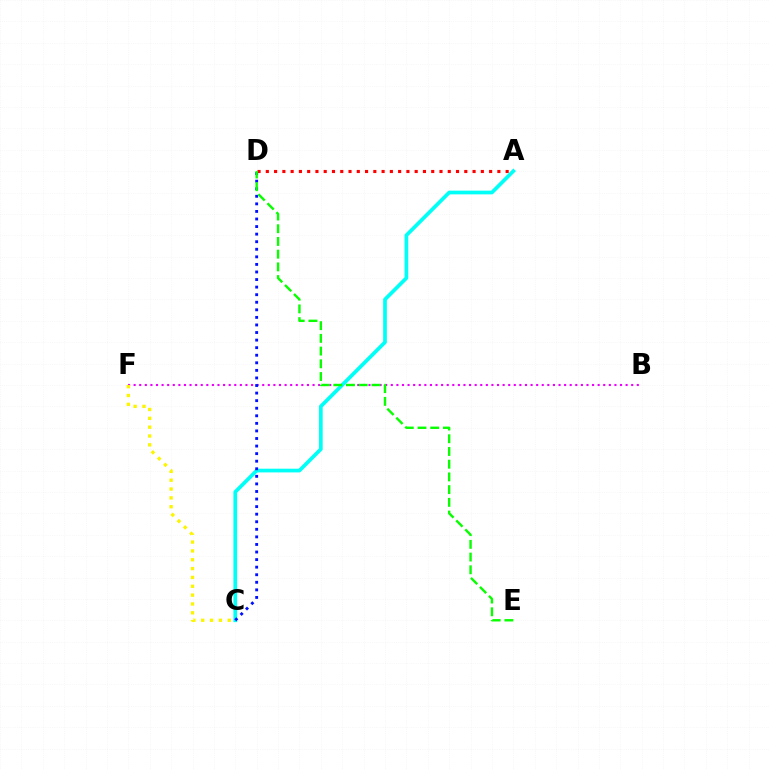{('B', 'F'): [{'color': '#ee00ff', 'line_style': 'dotted', 'thickness': 1.52}], ('A', 'D'): [{'color': '#ff0000', 'line_style': 'dotted', 'thickness': 2.25}], ('A', 'C'): [{'color': '#00fff6', 'line_style': 'solid', 'thickness': 2.67}], ('C', 'D'): [{'color': '#0010ff', 'line_style': 'dotted', 'thickness': 2.06}], ('D', 'E'): [{'color': '#08ff00', 'line_style': 'dashed', 'thickness': 1.73}], ('C', 'F'): [{'color': '#fcf500', 'line_style': 'dotted', 'thickness': 2.4}]}